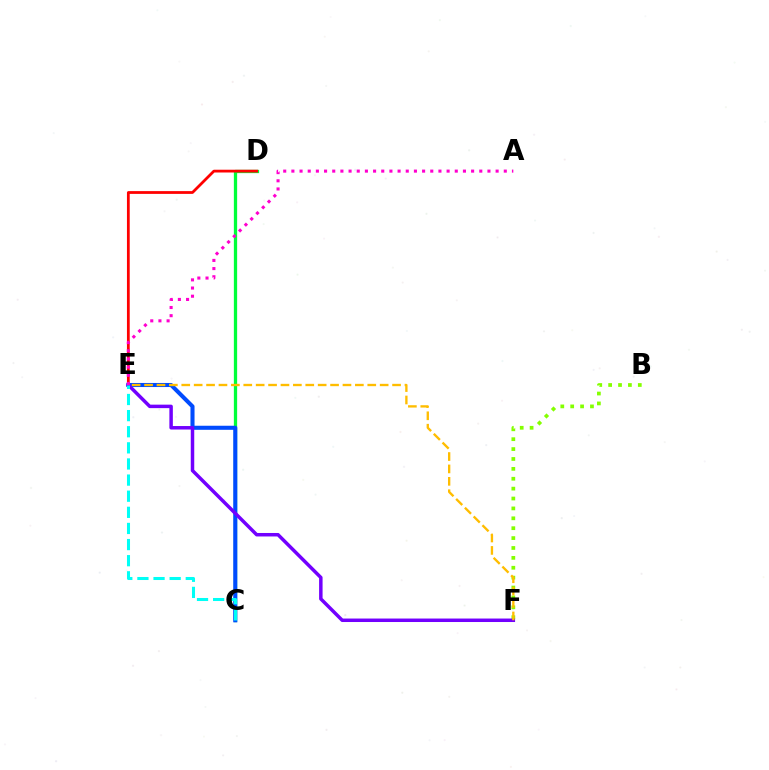{('C', 'D'): [{'color': '#00ff39', 'line_style': 'solid', 'thickness': 2.36}], ('B', 'F'): [{'color': '#84ff00', 'line_style': 'dotted', 'thickness': 2.69}], ('D', 'E'): [{'color': '#ff0000', 'line_style': 'solid', 'thickness': 2.0}], ('C', 'E'): [{'color': '#004bff', 'line_style': 'solid', 'thickness': 2.93}, {'color': '#00fff6', 'line_style': 'dashed', 'thickness': 2.19}], ('E', 'F'): [{'color': '#7200ff', 'line_style': 'solid', 'thickness': 2.51}, {'color': '#ffbd00', 'line_style': 'dashed', 'thickness': 1.68}], ('A', 'E'): [{'color': '#ff00cf', 'line_style': 'dotted', 'thickness': 2.22}]}